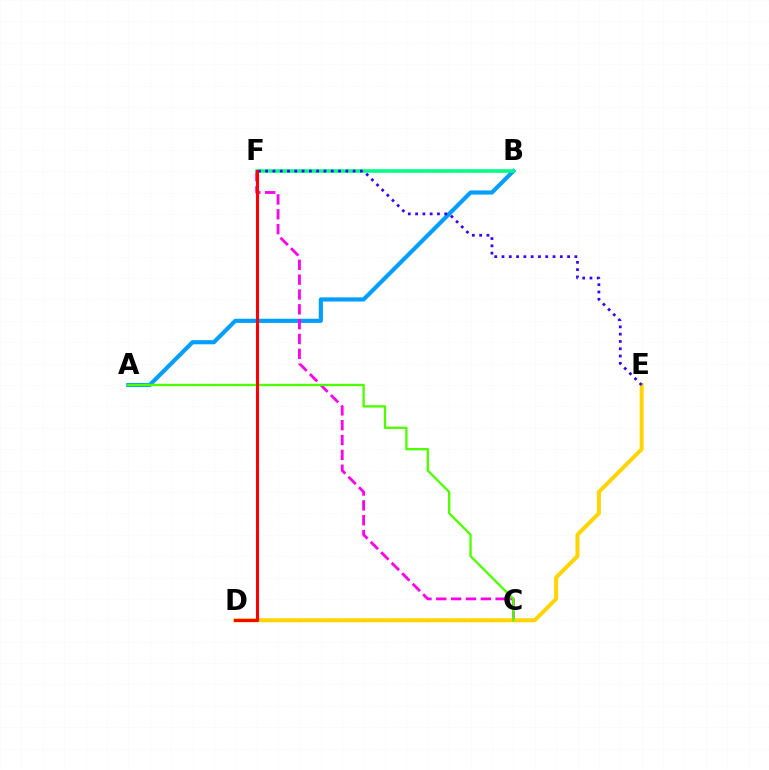{('A', 'B'): [{'color': '#009eff', 'line_style': 'solid', 'thickness': 2.98}], ('C', 'F'): [{'color': '#ff00ed', 'line_style': 'dashed', 'thickness': 2.02}], ('B', 'F'): [{'color': '#00ff86', 'line_style': 'solid', 'thickness': 2.57}], ('D', 'E'): [{'color': '#ffd500', 'line_style': 'solid', 'thickness': 2.87}], ('E', 'F'): [{'color': '#3700ff', 'line_style': 'dotted', 'thickness': 1.98}], ('A', 'C'): [{'color': '#4fff00', 'line_style': 'solid', 'thickness': 1.69}], ('D', 'F'): [{'color': '#ff0000', 'line_style': 'solid', 'thickness': 2.23}]}